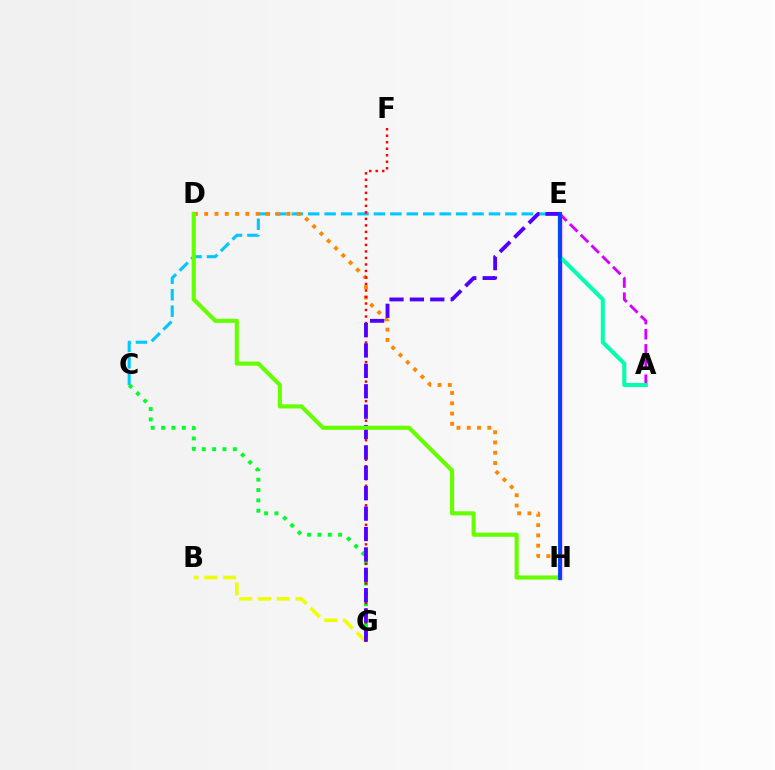{('A', 'E'): [{'color': '#d600ff', 'line_style': 'dashed', 'thickness': 2.06}, {'color': '#00ffaf', 'line_style': 'solid', 'thickness': 2.91}], ('C', 'E'): [{'color': '#00c7ff', 'line_style': 'dashed', 'thickness': 2.23}], ('E', 'H'): [{'color': '#ff00a0', 'line_style': 'solid', 'thickness': 2.51}, {'color': '#003fff', 'line_style': 'solid', 'thickness': 2.74}], ('D', 'H'): [{'color': '#ff8800', 'line_style': 'dotted', 'thickness': 2.79}, {'color': '#66ff00', 'line_style': 'solid', 'thickness': 2.96}], ('C', 'G'): [{'color': '#00ff27', 'line_style': 'dotted', 'thickness': 2.81}], ('B', 'G'): [{'color': '#eeff00', 'line_style': 'dashed', 'thickness': 2.55}], ('F', 'G'): [{'color': '#ff0000', 'line_style': 'dotted', 'thickness': 1.77}], ('E', 'G'): [{'color': '#4f00ff', 'line_style': 'dashed', 'thickness': 2.77}]}